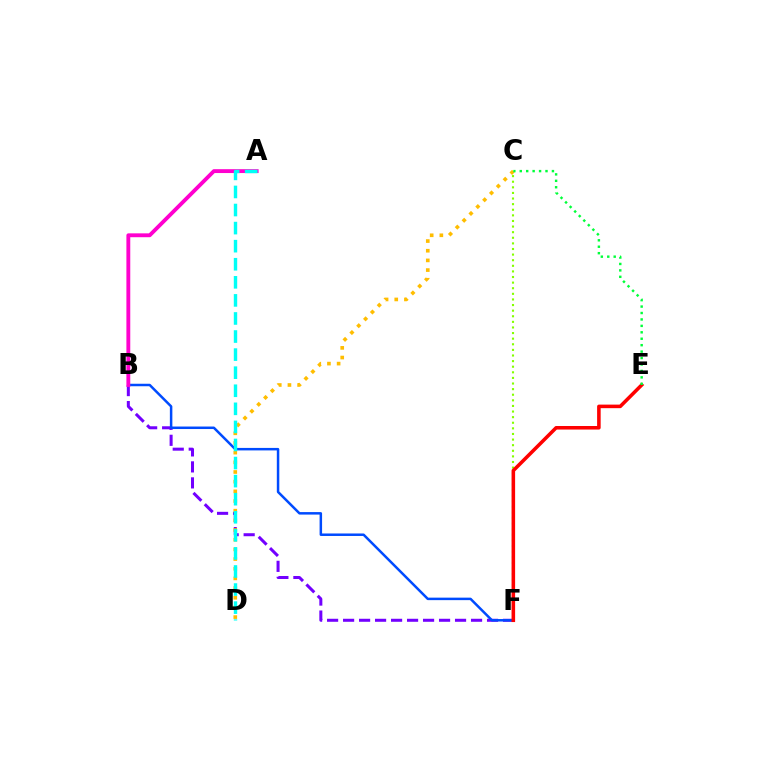{('B', 'F'): [{'color': '#7200ff', 'line_style': 'dashed', 'thickness': 2.17}, {'color': '#004bff', 'line_style': 'solid', 'thickness': 1.8}], ('C', 'F'): [{'color': '#84ff00', 'line_style': 'dotted', 'thickness': 1.52}], ('C', 'D'): [{'color': '#ffbd00', 'line_style': 'dotted', 'thickness': 2.63}], ('E', 'F'): [{'color': '#ff0000', 'line_style': 'solid', 'thickness': 2.56}], ('A', 'B'): [{'color': '#ff00cf', 'line_style': 'solid', 'thickness': 2.78}], ('A', 'D'): [{'color': '#00fff6', 'line_style': 'dashed', 'thickness': 2.46}], ('C', 'E'): [{'color': '#00ff39', 'line_style': 'dotted', 'thickness': 1.75}]}